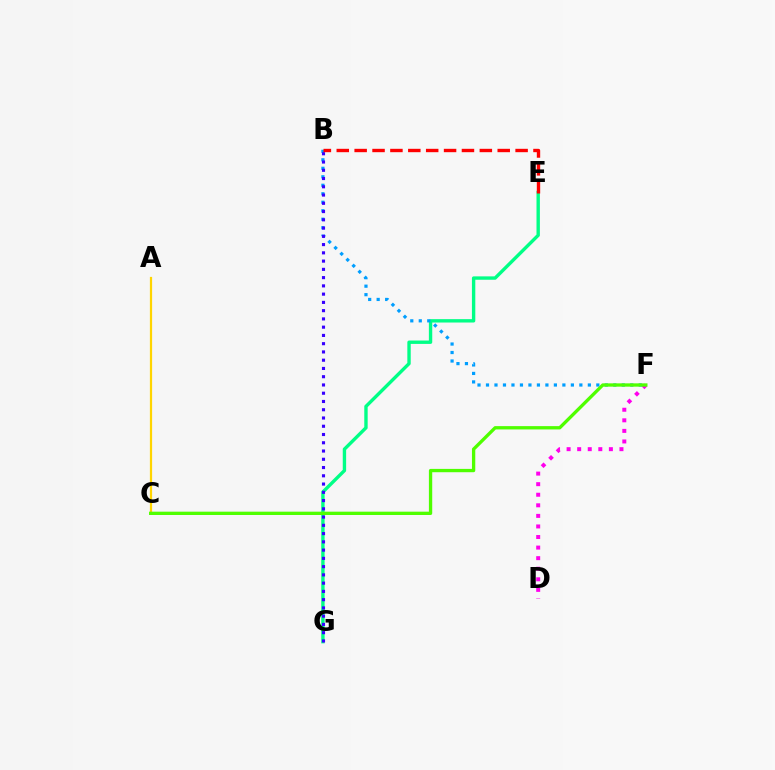{('A', 'C'): [{'color': '#ffd500', 'line_style': 'solid', 'thickness': 1.61}], ('E', 'G'): [{'color': '#00ff86', 'line_style': 'solid', 'thickness': 2.43}], ('D', 'F'): [{'color': '#ff00ed', 'line_style': 'dotted', 'thickness': 2.87}], ('B', 'F'): [{'color': '#009eff', 'line_style': 'dotted', 'thickness': 2.31}], ('B', 'G'): [{'color': '#3700ff', 'line_style': 'dotted', 'thickness': 2.24}], ('C', 'F'): [{'color': '#4fff00', 'line_style': 'solid', 'thickness': 2.39}], ('B', 'E'): [{'color': '#ff0000', 'line_style': 'dashed', 'thickness': 2.43}]}